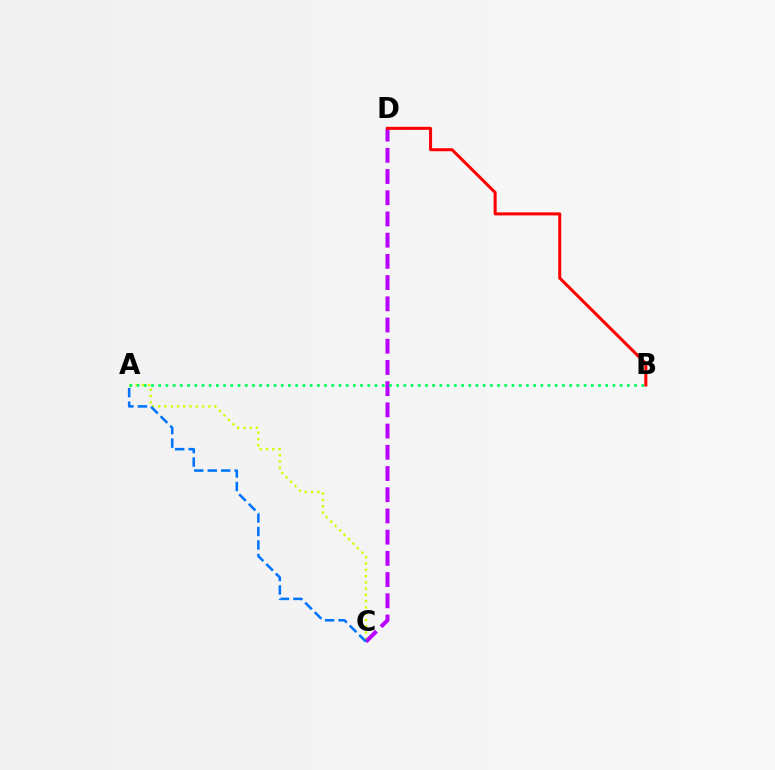{('A', 'C'): [{'color': '#d1ff00', 'line_style': 'dotted', 'thickness': 1.7}, {'color': '#0074ff', 'line_style': 'dashed', 'thickness': 1.83}], ('C', 'D'): [{'color': '#b900ff', 'line_style': 'dashed', 'thickness': 2.88}], ('B', 'D'): [{'color': '#ff0000', 'line_style': 'solid', 'thickness': 2.18}], ('A', 'B'): [{'color': '#00ff5c', 'line_style': 'dotted', 'thickness': 1.96}]}